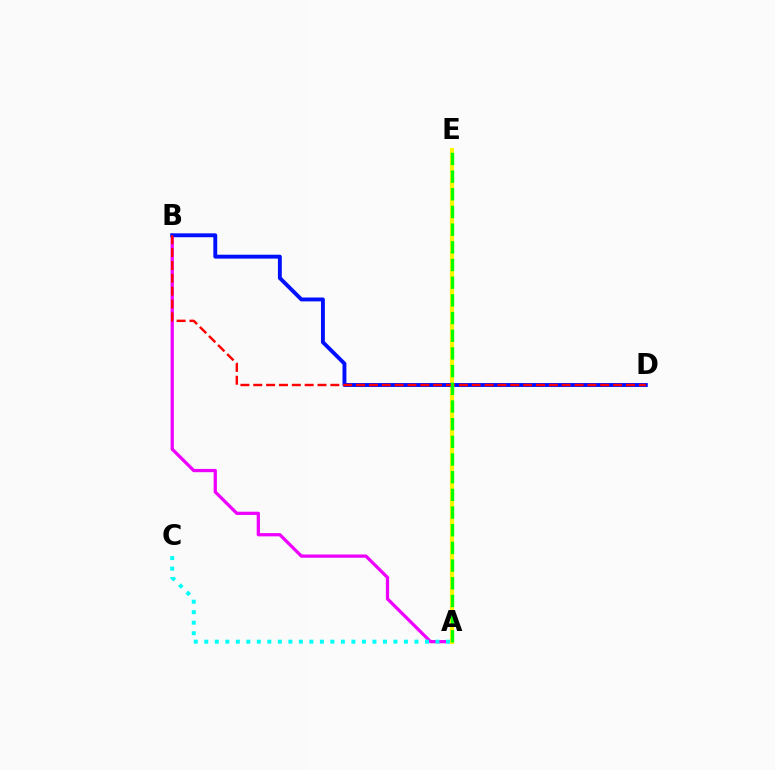{('A', 'B'): [{'color': '#ee00ff', 'line_style': 'solid', 'thickness': 2.35}], ('A', 'E'): [{'color': '#fcf500', 'line_style': 'solid', 'thickness': 3.0}, {'color': '#08ff00', 'line_style': 'dashed', 'thickness': 2.4}], ('B', 'D'): [{'color': '#0010ff', 'line_style': 'solid', 'thickness': 2.8}, {'color': '#ff0000', 'line_style': 'dashed', 'thickness': 1.75}], ('A', 'C'): [{'color': '#00fff6', 'line_style': 'dotted', 'thickness': 2.85}]}